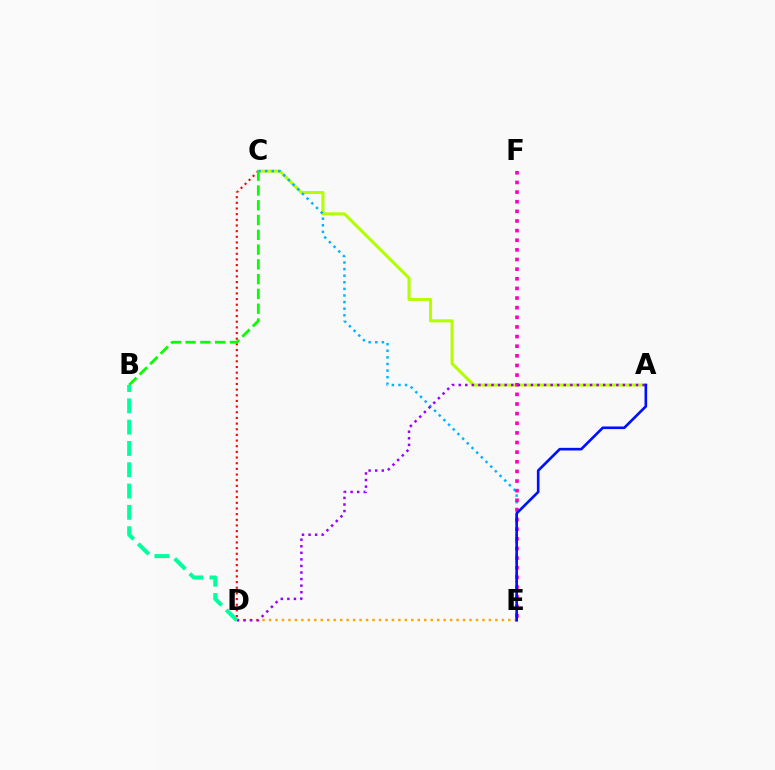{('A', 'C'): [{'color': '#b3ff00', 'line_style': 'solid', 'thickness': 2.19}], ('C', 'D'): [{'color': '#ff0000', 'line_style': 'dotted', 'thickness': 1.54}], ('C', 'E'): [{'color': '#00b5ff', 'line_style': 'dotted', 'thickness': 1.79}], ('E', 'F'): [{'color': '#ff00bd', 'line_style': 'dotted', 'thickness': 2.62}], ('D', 'E'): [{'color': '#ffa500', 'line_style': 'dotted', 'thickness': 1.76}], ('A', 'D'): [{'color': '#9b00ff', 'line_style': 'dotted', 'thickness': 1.78}], ('A', 'E'): [{'color': '#0010ff', 'line_style': 'solid', 'thickness': 1.9}], ('B', 'C'): [{'color': '#08ff00', 'line_style': 'dashed', 'thickness': 2.01}], ('B', 'D'): [{'color': '#00ff9d', 'line_style': 'dashed', 'thickness': 2.89}]}